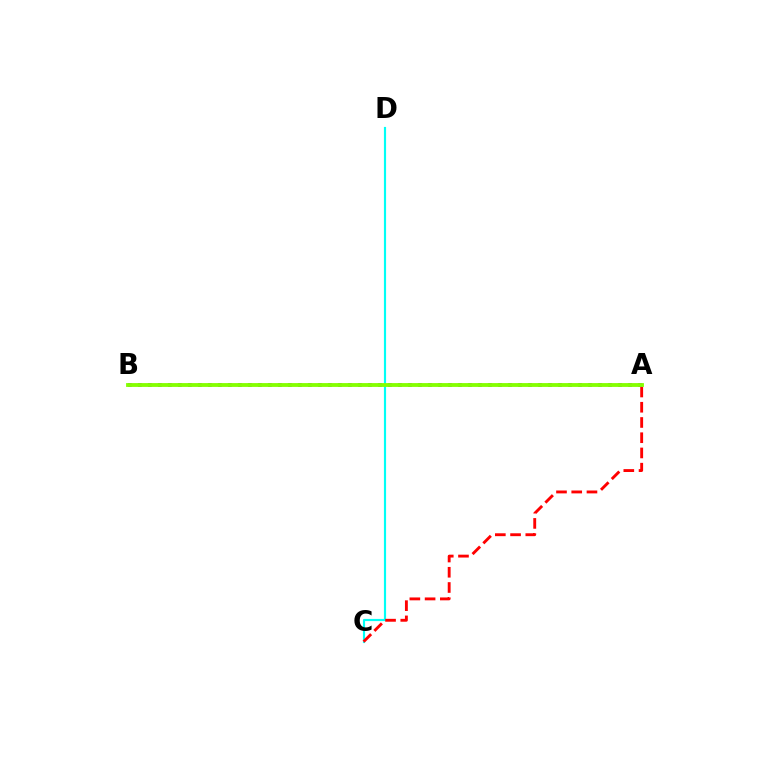{('C', 'D'): [{'color': '#00fff6', 'line_style': 'solid', 'thickness': 1.56}], ('A', 'C'): [{'color': '#ff0000', 'line_style': 'dashed', 'thickness': 2.07}], ('A', 'B'): [{'color': '#7200ff', 'line_style': 'dotted', 'thickness': 2.72}, {'color': '#84ff00', 'line_style': 'solid', 'thickness': 2.76}]}